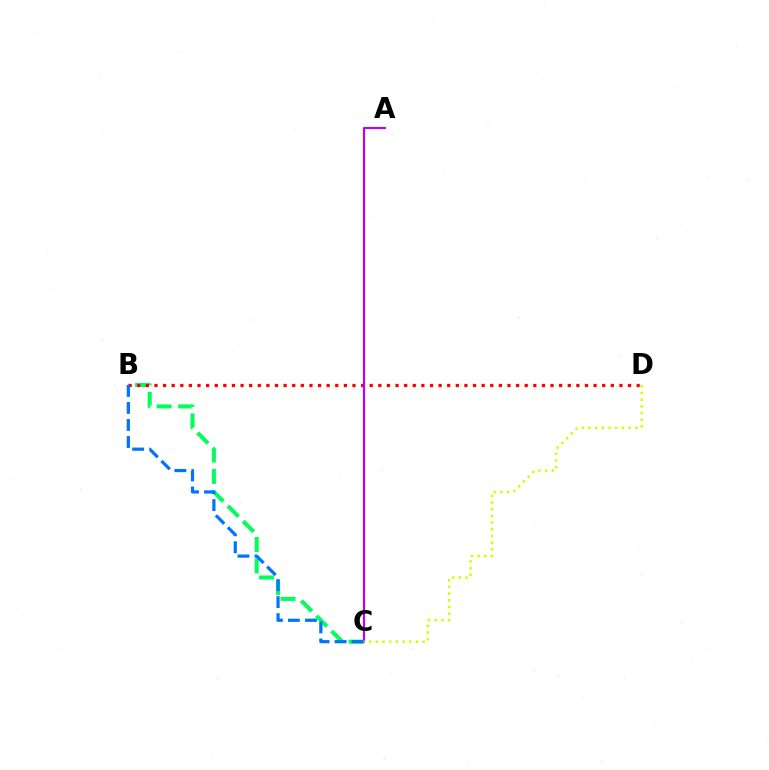{('B', 'C'): [{'color': '#00ff5c', 'line_style': 'dashed', 'thickness': 2.91}, {'color': '#0074ff', 'line_style': 'dashed', 'thickness': 2.31}], ('B', 'D'): [{'color': '#ff0000', 'line_style': 'dotted', 'thickness': 2.34}], ('A', 'C'): [{'color': '#b900ff', 'line_style': 'solid', 'thickness': 1.54}], ('C', 'D'): [{'color': '#d1ff00', 'line_style': 'dotted', 'thickness': 1.82}]}